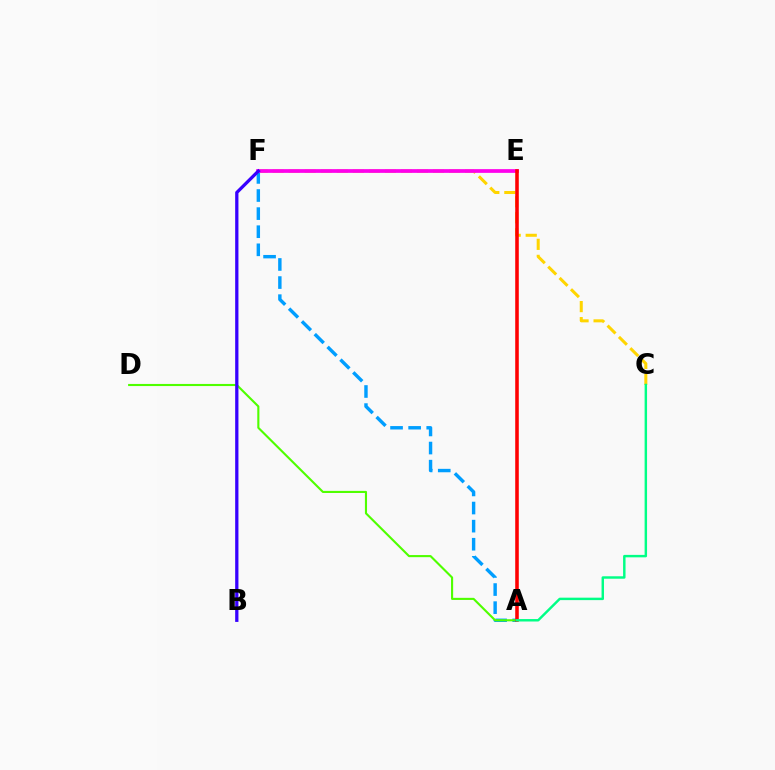{('C', 'F'): [{'color': '#ffd500', 'line_style': 'dashed', 'thickness': 2.18}], ('A', 'F'): [{'color': '#009eff', 'line_style': 'dashed', 'thickness': 2.46}], ('E', 'F'): [{'color': '#ff00ed', 'line_style': 'solid', 'thickness': 2.68}], ('A', 'D'): [{'color': '#4fff00', 'line_style': 'solid', 'thickness': 1.52}], ('B', 'F'): [{'color': '#3700ff', 'line_style': 'solid', 'thickness': 2.35}], ('A', 'E'): [{'color': '#ff0000', 'line_style': 'solid', 'thickness': 2.56}], ('A', 'C'): [{'color': '#00ff86', 'line_style': 'solid', 'thickness': 1.76}]}